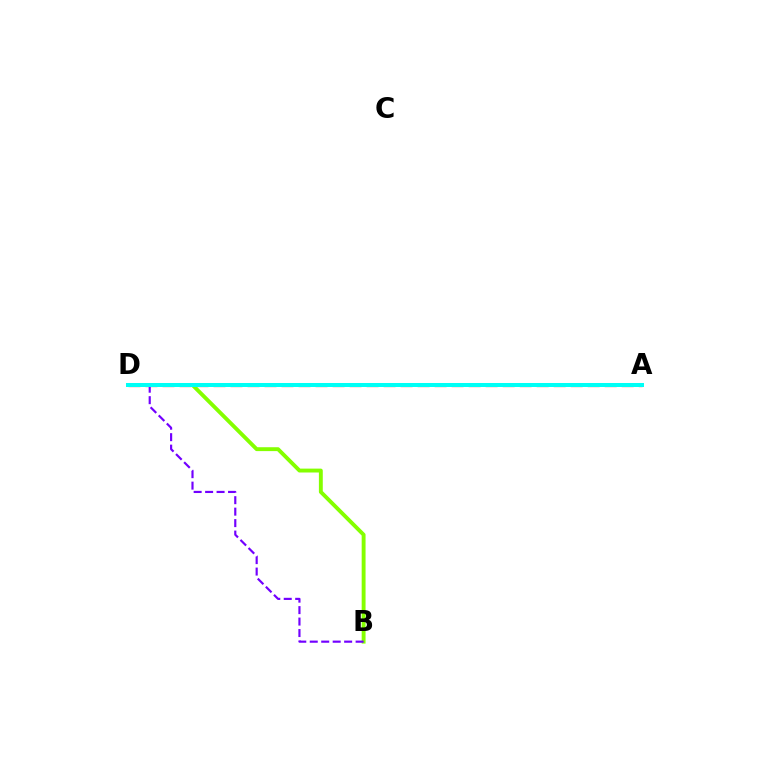{('A', 'D'): [{'color': '#ff0000', 'line_style': 'dashed', 'thickness': 2.31}, {'color': '#00fff6', 'line_style': 'solid', 'thickness': 2.89}], ('B', 'D'): [{'color': '#84ff00', 'line_style': 'solid', 'thickness': 2.8}, {'color': '#7200ff', 'line_style': 'dashed', 'thickness': 1.56}]}